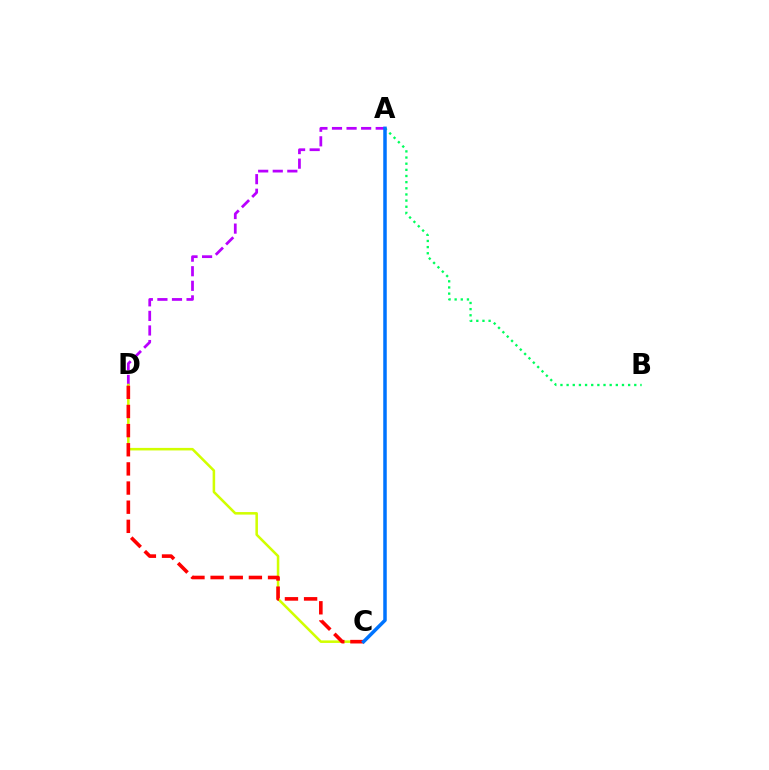{('A', 'D'): [{'color': '#b900ff', 'line_style': 'dashed', 'thickness': 1.98}], ('C', 'D'): [{'color': '#d1ff00', 'line_style': 'solid', 'thickness': 1.83}, {'color': '#ff0000', 'line_style': 'dashed', 'thickness': 2.6}], ('A', 'B'): [{'color': '#00ff5c', 'line_style': 'dotted', 'thickness': 1.67}], ('A', 'C'): [{'color': '#0074ff', 'line_style': 'solid', 'thickness': 2.52}]}